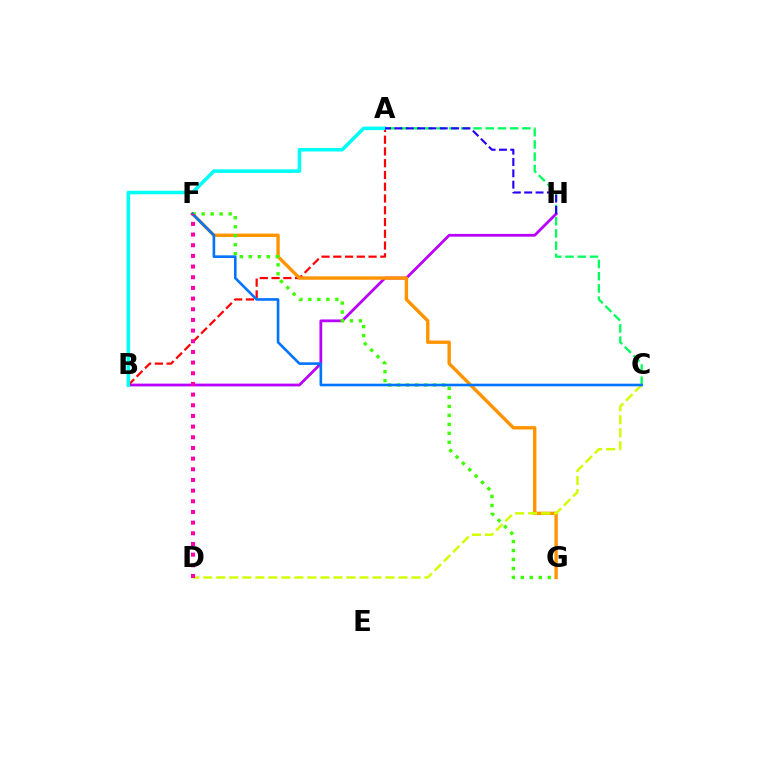{('B', 'H'): [{'color': '#b900ff', 'line_style': 'solid', 'thickness': 1.99}], ('A', 'C'): [{'color': '#00ff5c', 'line_style': 'dashed', 'thickness': 1.66}], ('A', 'B'): [{'color': '#ff0000', 'line_style': 'dashed', 'thickness': 1.6}, {'color': '#00fff6', 'line_style': 'solid', 'thickness': 2.55}], ('F', 'G'): [{'color': '#ff9400', 'line_style': 'solid', 'thickness': 2.43}, {'color': '#3dff00', 'line_style': 'dotted', 'thickness': 2.44}], ('C', 'D'): [{'color': '#d1ff00', 'line_style': 'dashed', 'thickness': 1.77}], ('A', 'H'): [{'color': '#2500ff', 'line_style': 'dashed', 'thickness': 1.54}], ('C', 'F'): [{'color': '#0074ff', 'line_style': 'solid', 'thickness': 1.88}], ('D', 'F'): [{'color': '#ff00ac', 'line_style': 'dotted', 'thickness': 2.9}]}